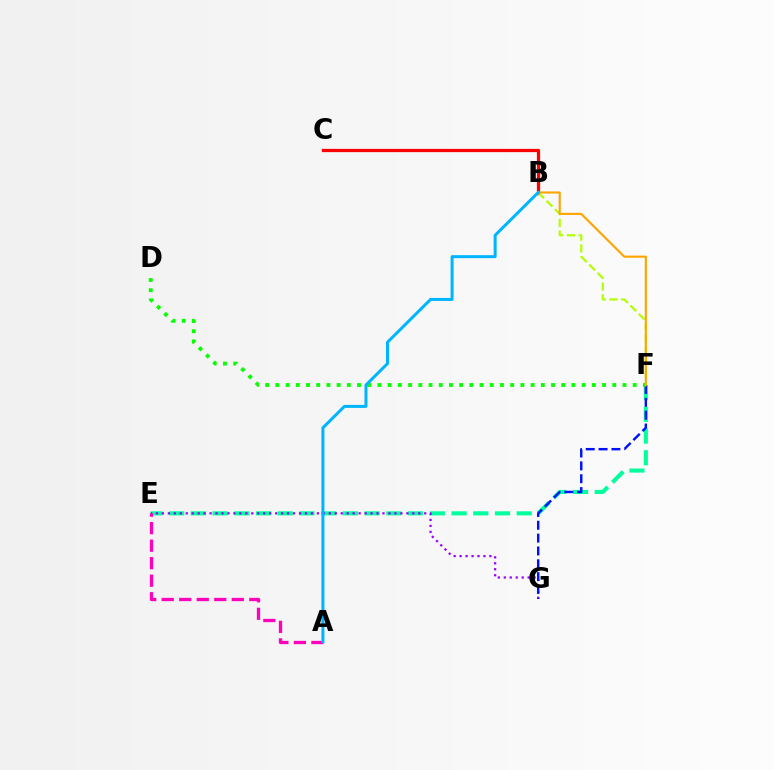{('E', 'F'): [{'color': '#00ff9d', 'line_style': 'dashed', 'thickness': 2.95}], ('E', 'G'): [{'color': '#9b00ff', 'line_style': 'dotted', 'thickness': 1.62}], ('F', 'G'): [{'color': '#0010ff', 'line_style': 'dashed', 'thickness': 1.74}], ('B', 'C'): [{'color': '#ff0000', 'line_style': 'solid', 'thickness': 2.33}], ('B', 'F'): [{'color': '#b3ff00', 'line_style': 'dashed', 'thickness': 1.6}, {'color': '#ffa500', 'line_style': 'solid', 'thickness': 1.54}], ('A', 'E'): [{'color': '#ff00bd', 'line_style': 'dashed', 'thickness': 2.38}], ('D', 'F'): [{'color': '#08ff00', 'line_style': 'dotted', 'thickness': 2.77}], ('A', 'B'): [{'color': '#00b5ff', 'line_style': 'solid', 'thickness': 2.16}]}